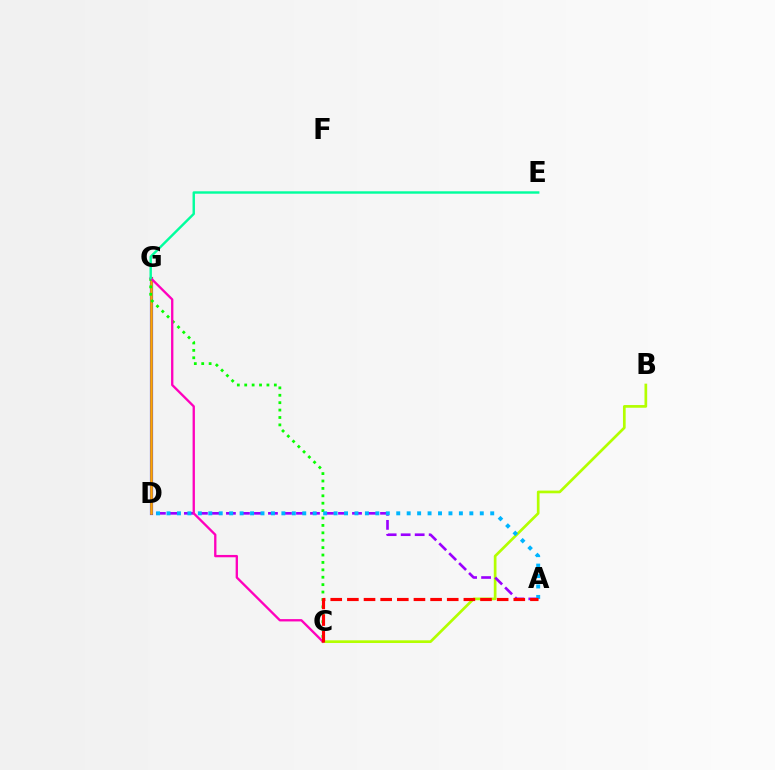{('B', 'C'): [{'color': '#b3ff00', 'line_style': 'solid', 'thickness': 1.94}], ('D', 'G'): [{'color': '#0010ff', 'line_style': 'solid', 'thickness': 2.25}, {'color': '#ffa500', 'line_style': 'solid', 'thickness': 1.88}], ('A', 'D'): [{'color': '#9b00ff', 'line_style': 'dashed', 'thickness': 1.9}, {'color': '#00b5ff', 'line_style': 'dotted', 'thickness': 2.84}], ('C', 'G'): [{'color': '#08ff00', 'line_style': 'dotted', 'thickness': 2.01}, {'color': '#ff00bd', 'line_style': 'solid', 'thickness': 1.67}], ('A', 'C'): [{'color': '#ff0000', 'line_style': 'dashed', 'thickness': 2.26}], ('E', 'G'): [{'color': '#00ff9d', 'line_style': 'solid', 'thickness': 1.75}]}